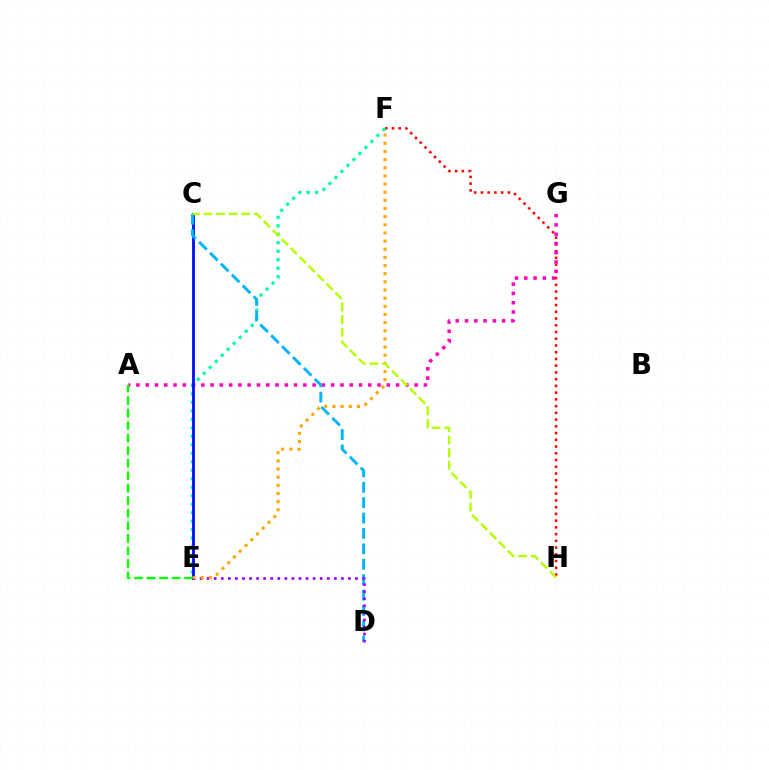{('F', 'H'): [{'color': '#ff0000', 'line_style': 'dotted', 'thickness': 1.83}], ('E', 'F'): [{'color': '#00ff9d', 'line_style': 'dotted', 'thickness': 2.3}, {'color': '#ffa500', 'line_style': 'dotted', 'thickness': 2.22}], ('A', 'G'): [{'color': '#ff00bd', 'line_style': 'dotted', 'thickness': 2.52}], ('A', 'E'): [{'color': '#08ff00', 'line_style': 'dashed', 'thickness': 1.7}], ('C', 'E'): [{'color': '#0010ff', 'line_style': 'solid', 'thickness': 2.03}], ('C', 'D'): [{'color': '#00b5ff', 'line_style': 'dashed', 'thickness': 2.09}], ('D', 'E'): [{'color': '#9b00ff', 'line_style': 'dotted', 'thickness': 1.92}], ('C', 'H'): [{'color': '#b3ff00', 'line_style': 'dashed', 'thickness': 1.72}]}